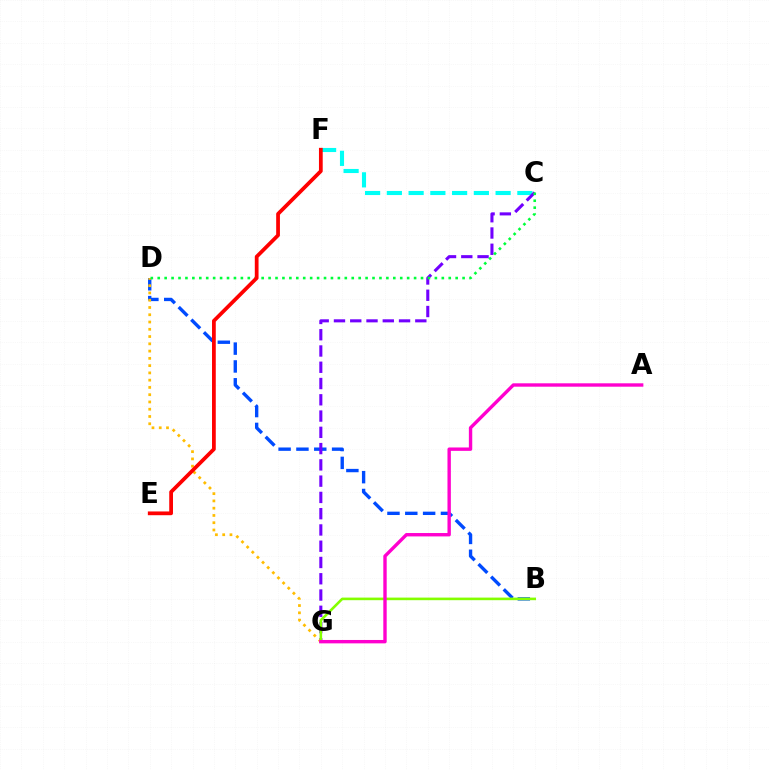{('B', 'D'): [{'color': '#004bff', 'line_style': 'dashed', 'thickness': 2.42}], ('C', 'F'): [{'color': '#00fff6', 'line_style': 'dashed', 'thickness': 2.96}], ('C', 'G'): [{'color': '#7200ff', 'line_style': 'dashed', 'thickness': 2.21}], ('D', 'G'): [{'color': '#ffbd00', 'line_style': 'dotted', 'thickness': 1.97}], ('B', 'G'): [{'color': '#84ff00', 'line_style': 'solid', 'thickness': 1.87}], ('A', 'G'): [{'color': '#ff00cf', 'line_style': 'solid', 'thickness': 2.44}], ('C', 'D'): [{'color': '#00ff39', 'line_style': 'dotted', 'thickness': 1.88}], ('E', 'F'): [{'color': '#ff0000', 'line_style': 'solid', 'thickness': 2.7}]}